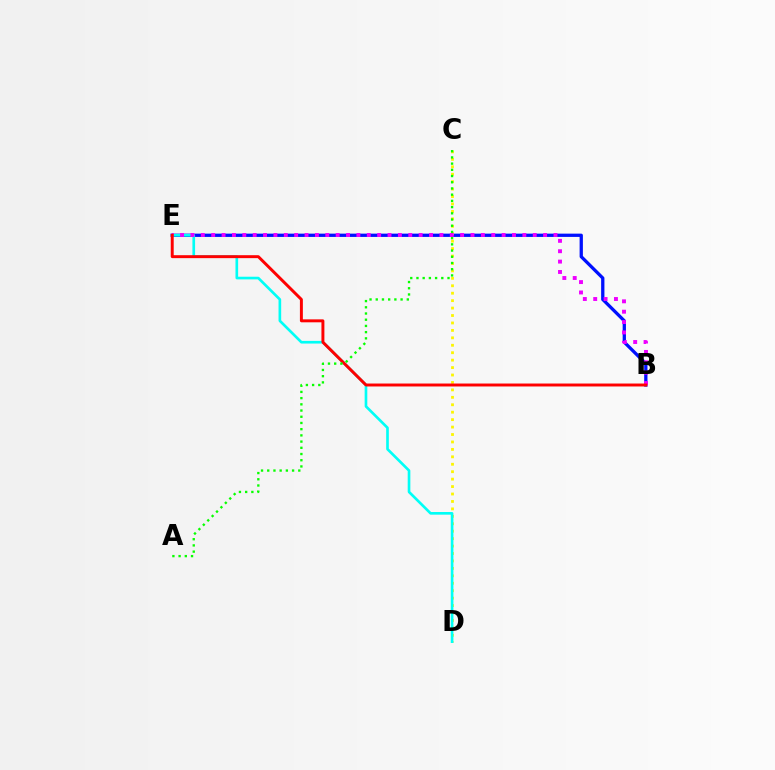{('B', 'E'): [{'color': '#0010ff', 'line_style': 'solid', 'thickness': 2.36}, {'color': '#ee00ff', 'line_style': 'dotted', 'thickness': 2.82}, {'color': '#ff0000', 'line_style': 'solid', 'thickness': 2.12}], ('C', 'D'): [{'color': '#fcf500', 'line_style': 'dotted', 'thickness': 2.02}], ('D', 'E'): [{'color': '#00fff6', 'line_style': 'solid', 'thickness': 1.91}], ('A', 'C'): [{'color': '#08ff00', 'line_style': 'dotted', 'thickness': 1.69}]}